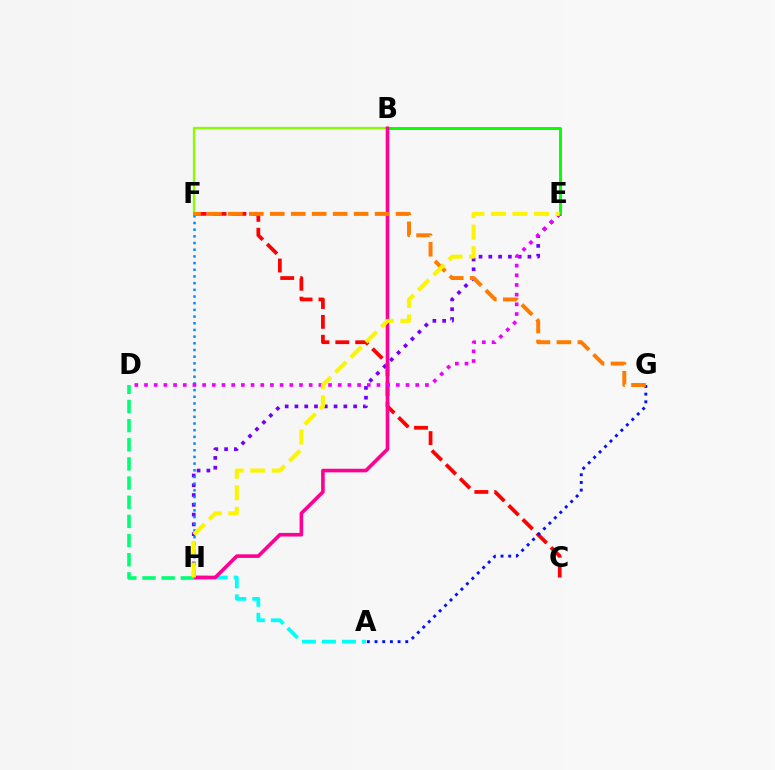{('E', 'H'): [{'color': '#7200ff', 'line_style': 'dotted', 'thickness': 2.66}, {'color': '#fcf500', 'line_style': 'dashed', 'thickness': 2.93}], ('B', 'F'): [{'color': '#84ff00', 'line_style': 'solid', 'thickness': 1.64}], ('A', 'H'): [{'color': '#00fff6', 'line_style': 'dashed', 'thickness': 2.71}], ('B', 'E'): [{'color': '#08ff00', 'line_style': 'solid', 'thickness': 2.13}], ('F', 'H'): [{'color': '#008cff', 'line_style': 'dotted', 'thickness': 1.82}], ('C', 'F'): [{'color': '#ff0000', 'line_style': 'dashed', 'thickness': 2.7}], ('B', 'H'): [{'color': '#ff0094', 'line_style': 'solid', 'thickness': 2.6}], ('D', 'E'): [{'color': '#ee00ff', 'line_style': 'dotted', 'thickness': 2.63}], ('A', 'G'): [{'color': '#0010ff', 'line_style': 'dotted', 'thickness': 2.09}], ('F', 'G'): [{'color': '#ff7c00', 'line_style': 'dashed', 'thickness': 2.85}], ('D', 'H'): [{'color': '#00ff74', 'line_style': 'dashed', 'thickness': 2.6}]}